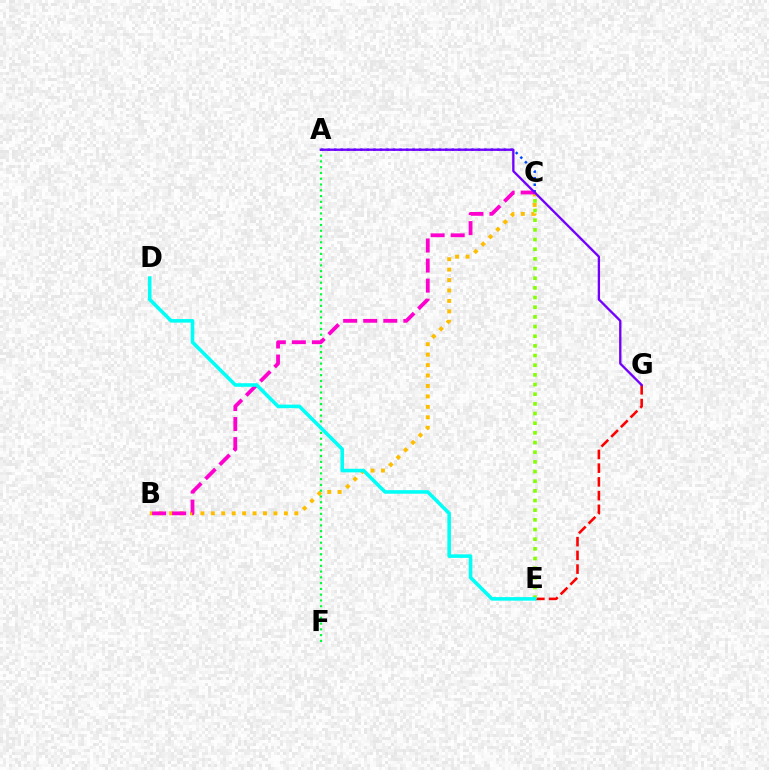{('B', 'C'): [{'color': '#ffbd00', 'line_style': 'dotted', 'thickness': 2.84}, {'color': '#ff00cf', 'line_style': 'dashed', 'thickness': 2.73}], ('A', 'C'): [{'color': '#004bff', 'line_style': 'dotted', 'thickness': 1.77}], ('E', 'G'): [{'color': '#ff0000', 'line_style': 'dashed', 'thickness': 1.86}], ('A', 'F'): [{'color': '#00ff39', 'line_style': 'dotted', 'thickness': 1.57}], ('C', 'E'): [{'color': '#84ff00', 'line_style': 'dotted', 'thickness': 2.63}], ('A', 'G'): [{'color': '#7200ff', 'line_style': 'solid', 'thickness': 1.68}], ('D', 'E'): [{'color': '#00fff6', 'line_style': 'solid', 'thickness': 2.57}]}